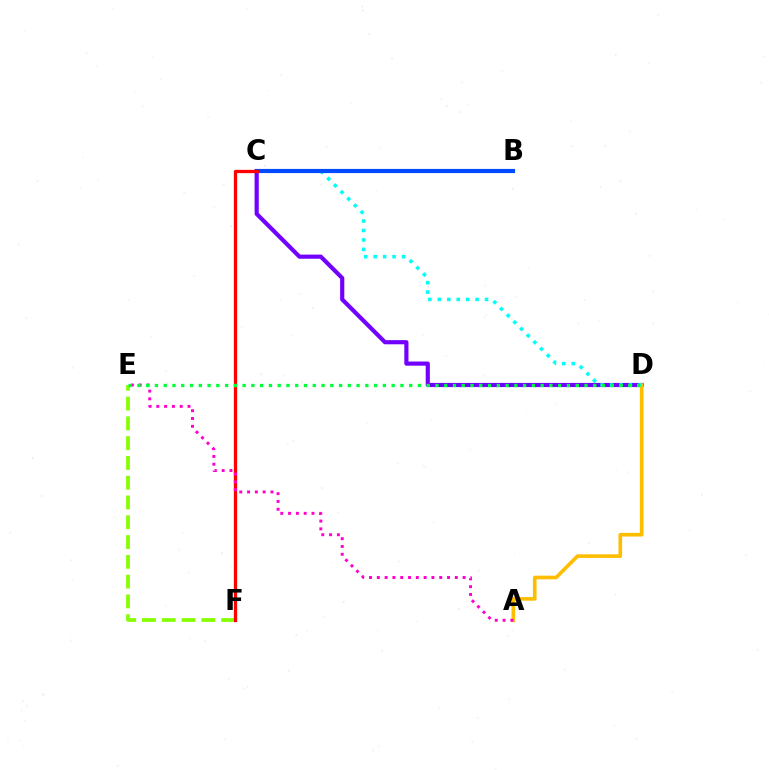{('C', 'D'): [{'color': '#7200ff', 'line_style': 'solid', 'thickness': 2.99}, {'color': '#00fff6', 'line_style': 'dotted', 'thickness': 2.56}], ('A', 'D'): [{'color': '#ffbd00', 'line_style': 'solid', 'thickness': 2.62}], ('E', 'F'): [{'color': '#84ff00', 'line_style': 'dashed', 'thickness': 2.69}], ('B', 'C'): [{'color': '#004bff', 'line_style': 'solid', 'thickness': 2.99}], ('C', 'F'): [{'color': '#ff0000', 'line_style': 'solid', 'thickness': 2.36}], ('A', 'E'): [{'color': '#ff00cf', 'line_style': 'dotted', 'thickness': 2.12}], ('D', 'E'): [{'color': '#00ff39', 'line_style': 'dotted', 'thickness': 2.38}]}